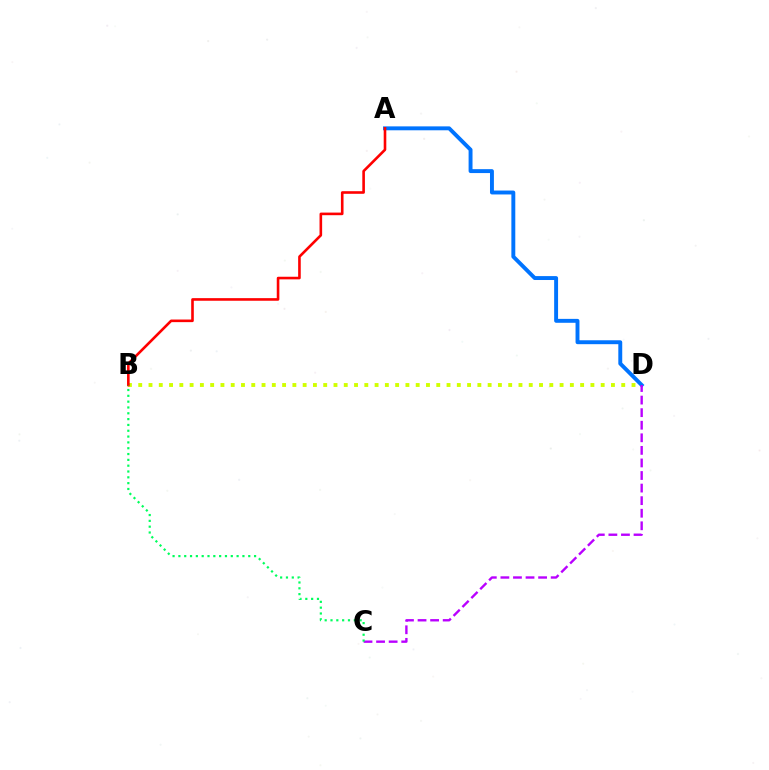{('B', 'D'): [{'color': '#d1ff00', 'line_style': 'dotted', 'thickness': 2.79}], ('A', 'D'): [{'color': '#0074ff', 'line_style': 'solid', 'thickness': 2.82}], ('C', 'D'): [{'color': '#b900ff', 'line_style': 'dashed', 'thickness': 1.71}], ('A', 'B'): [{'color': '#ff0000', 'line_style': 'solid', 'thickness': 1.88}], ('B', 'C'): [{'color': '#00ff5c', 'line_style': 'dotted', 'thickness': 1.58}]}